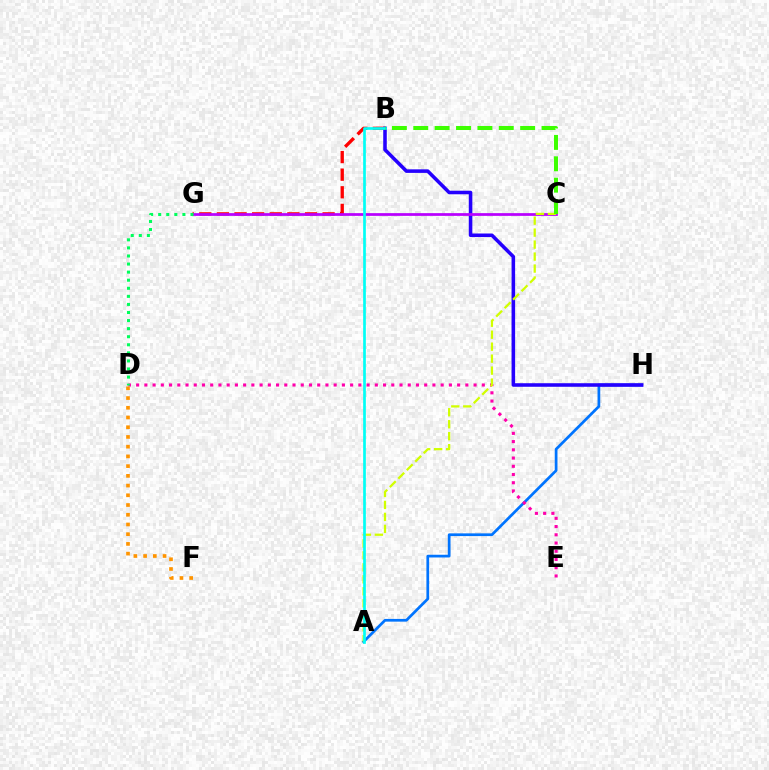{('A', 'H'): [{'color': '#0074ff', 'line_style': 'solid', 'thickness': 1.96}], ('B', 'G'): [{'color': '#ff0000', 'line_style': 'dashed', 'thickness': 2.39}], ('B', 'H'): [{'color': '#2500ff', 'line_style': 'solid', 'thickness': 2.56}], ('D', 'E'): [{'color': '#ff00ac', 'line_style': 'dotted', 'thickness': 2.24}], ('C', 'G'): [{'color': '#b900ff', 'line_style': 'solid', 'thickness': 1.97}], ('A', 'C'): [{'color': '#d1ff00', 'line_style': 'dashed', 'thickness': 1.63}], ('D', 'G'): [{'color': '#00ff5c', 'line_style': 'dotted', 'thickness': 2.19}], ('A', 'B'): [{'color': '#00fff6', 'line_style': 'solid', 'thickness': 1.94}], ('D', 'F'): [{'color': '#ff9400', 'line_style': 'dotted', 'thickness': 2.64}], ('B', 'C'): [{'color': '#3dff00', 'line_style': 'dashed', 'thickness': 2.9}]}